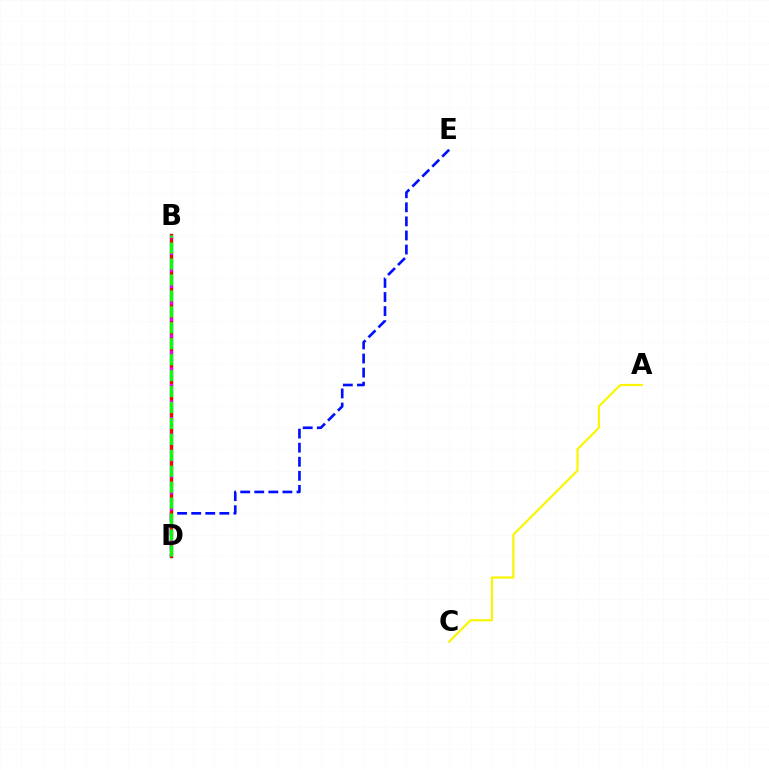{('A', 'C'): [{'color': '#fcf500', 'line_style': 'solid', 'thickness': 1.57}], ('B', 'D'): [{'color': '#00fff6', 'line_style': 'solid', 'thickness': 2.49}, {'color': '#ff0000', 'line_style': 'solid', 'thickness': 2.38}, {'color': '#ee00ff', 'line_style': 'dotted', 'thickness': 2.24}, {'color': '#08ff00', 'line_style': 'dashed', 'thickness': 2.17}], ('D', 'E'): [{'color': '#0010ff', 'line_style': 'dashed', 'thickness': 1.91}]}